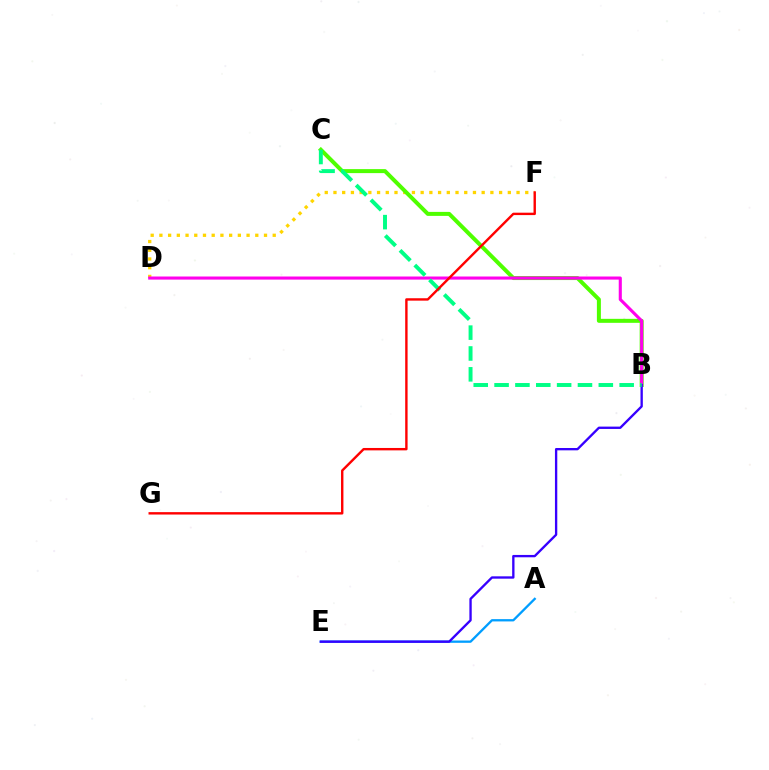{('A', 'E'): [{'color': '#009eff', 'line_style': 'solid', 'thickness': 1.66}], ('D', 'F'): [{'color': '#ffd500', 'line_style': 'dotted', 'thickness': 2.37}], ('B', 'C'): [{'color': '#4fff00', 'line_style': 'solid', 'thickness': 2.88}, {'color': '#00ff86', 'line_style': 'dashed', 'thickness': 2.83}], ('B', 'D'): [{'color': '#ff00ed', 'line_style': 'solid', 'thickness': 2.23}], ('B', 'E'): [{'color': '#3700ff', 'line_style': 'solid', 'thickness': 1.69}], ('F', 'G'): [{'color': '#ff0000', 'line_style': 'solid', 'thickness': 1.73}]}